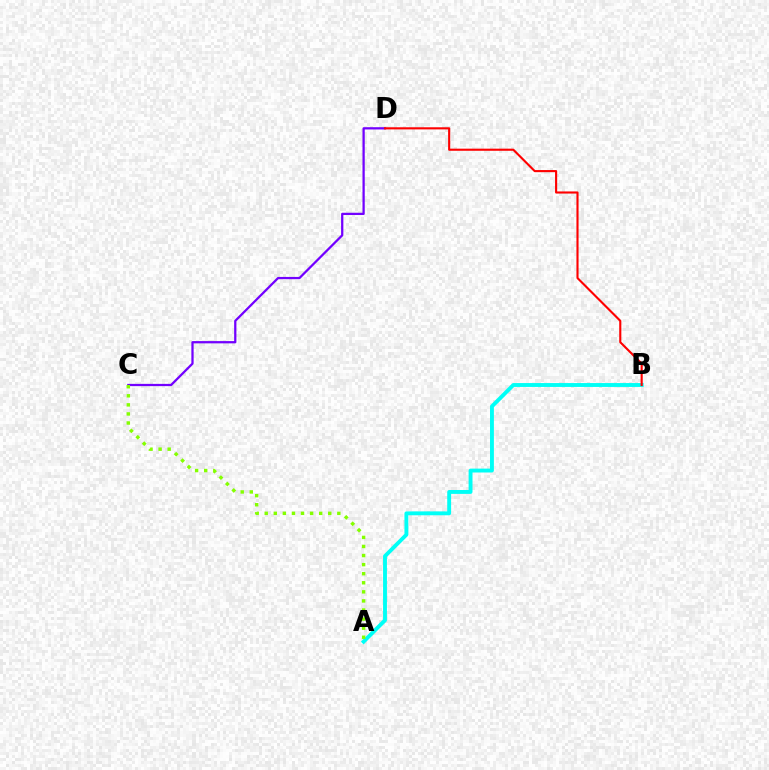{('A', 'B'): [{'color': '#00fff6', 'line_style': 'solid', 'thickness': 2.8}], ('C', 'D'): [{'color': '#7200ff', 'line_style': 'solid', 'thickness': 1.63}], ('B', 'D'): [{'color': '#ff0000', 'line_style': 'solid', 'thickness': 1.53}], ('A', 'C'): [{'color': '#84ff00', 'line_style': 'dotted', 'thickness': 2.47}]}